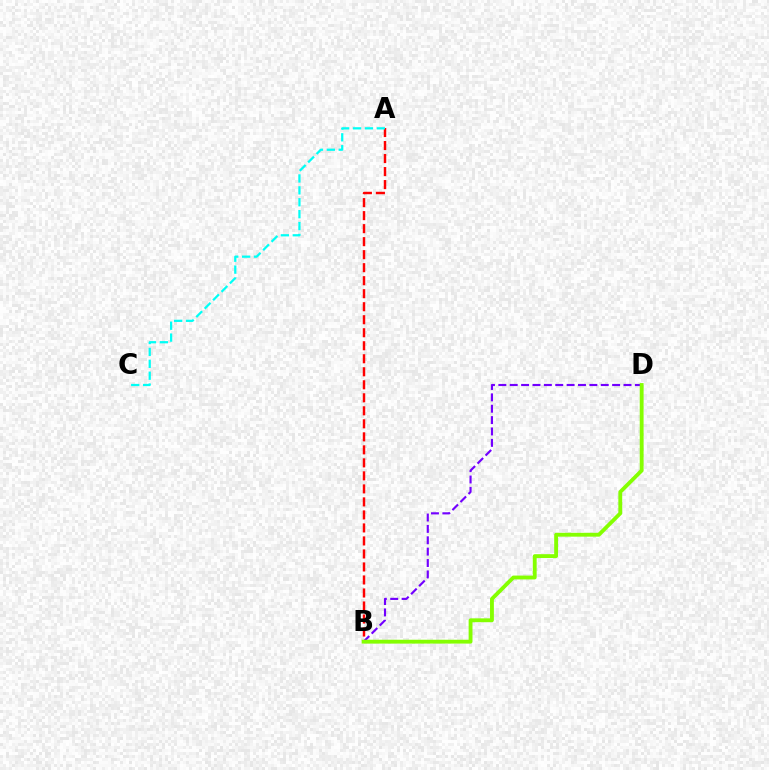{('B', 'D'): [{'color': '#7200ff', 'line_style': 'dashed', 'thickness': 1.55}, {'color': '#84ff00', 'line_style': 'solid', 'thickness': 2.77}], ('A', 'B'): [{'color': '#ff0000', 'line_style': 'dashed', 'thickness': 1.77}], ('A', 'C'): [{'color': '#00fff6', 'line_style': 'dashed', 'thickness': 1.62}]}